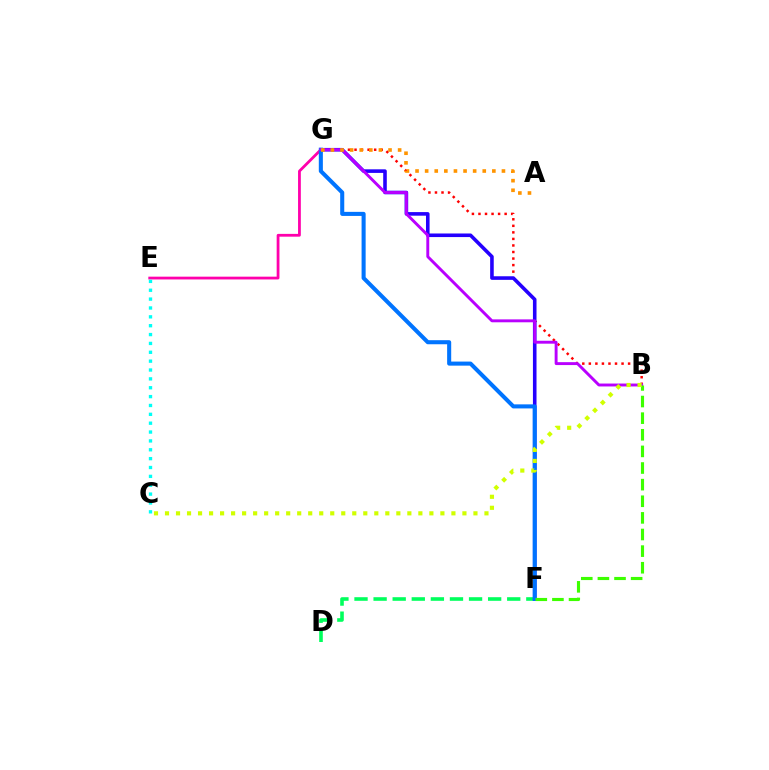{('E', 'G'): [{'color': '#ff00ac', 'line_style': 'solid', 'thickness': 2.01}], ('D', 'F'): [{'color': '#00ff5c', 'line_style': 'dashed', 'thickness': 2.59}], ('B', 'G'): [{'color': '#ff0000', 'line_style': 'dotted', 'thickness': 1.78}, {'color': '#b900ff', 'line_style': 'solid', 'thickness': 2.1}], ('C', 'E'): [{'color': '#00fff6', 'line_style': 'dotted', 'thickness': 2.41}], ('F', 'G'): [{'color': '#2500ff', 'line_style': 'solid', 'thickness': 2.58}, {'color': '#0074ff', 'line_style': 'solid', 'thickness': 2.93}], ('A', 'G'): [{'color': '#ff9400', 'line_style': 'dotted', 'thickness': 2.61}], ('B', 'F'): [{'color': '#3dff00', 'line_style': 'dashed', 'thickness': 2.26}], ('B', 'C'): [{'color': '#d1ff00', 'line_style': 'dotted', 'thickness': 2.99}]}